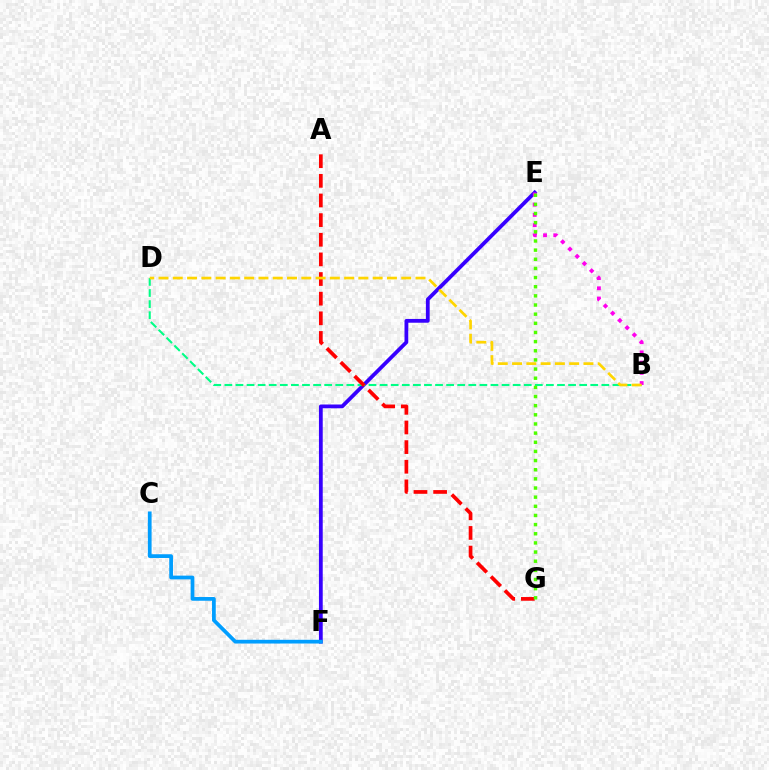{('E', 'F'): [{'color': '#3700ff', 'line_style': 'solid', 'thickness': 2.72}], ('B', 'D'): [{'color': '#00ff86', 'line_style': 'dashed', 'thickness': 1.51}, {'color': '#ffd500', 'line_style': 'dashed', 'thickness': 1.94}], ('A', 'G'): [{'color': '#ff0000', 'line_style': 'dashed', 'thickness': 2.67}], ('B', 'E'): [{'color': '#ff00ed', 'line_style': 'dotted', 'thickness': 2.78}], ('E', 'G'): [{'color': '#4fff00', 'line_style': 'dotted', 'thickness': 2.49}], ('C', 'F'): [{'color': '#009eff', 'line_style': 'solid', 'thickness': 2.69}]}